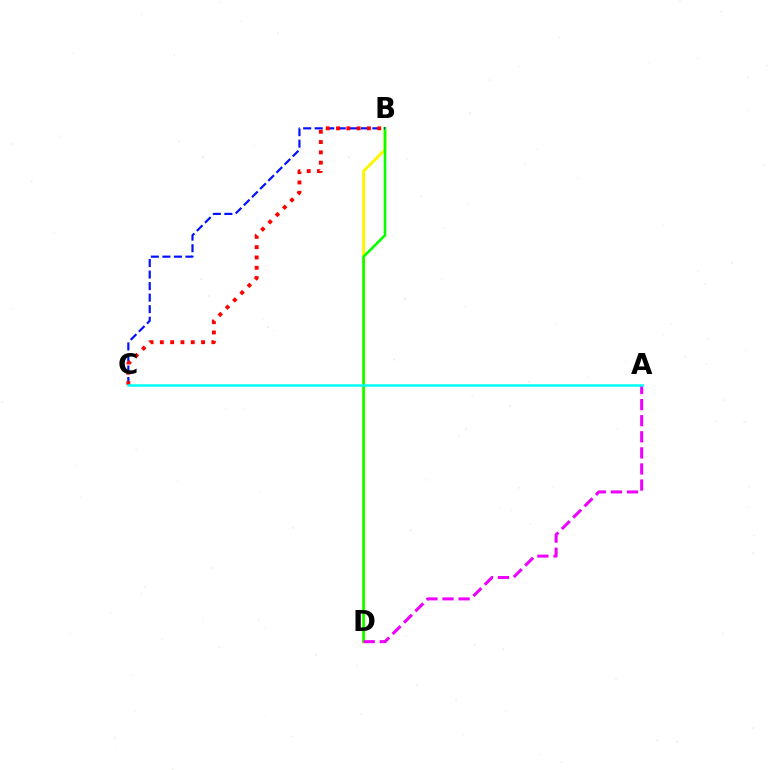{('B', 'D'): [{'color': '#fcf500', 'line_style': 'solid', 'thickness': 2.13}, {'color': '#08ff00', 'line_style': 'solid', 'thickness': 1.88}], ('B', 'C'): [{'color': '#0010ff', 'line_style': 'dashed', 'thickness': 1.57}, {'color': '#ff0000', 'line_style': 'dotted', 'thickness': 2.8}], ('A', 'D'): [{'color': '#ee00ff', 'line_style': 'dashed', 'thickness': 2.19}], ('A', 'C'): [{'color': '#00fff6', 'line_style': 'solid', 'thickness': 1.81}]}